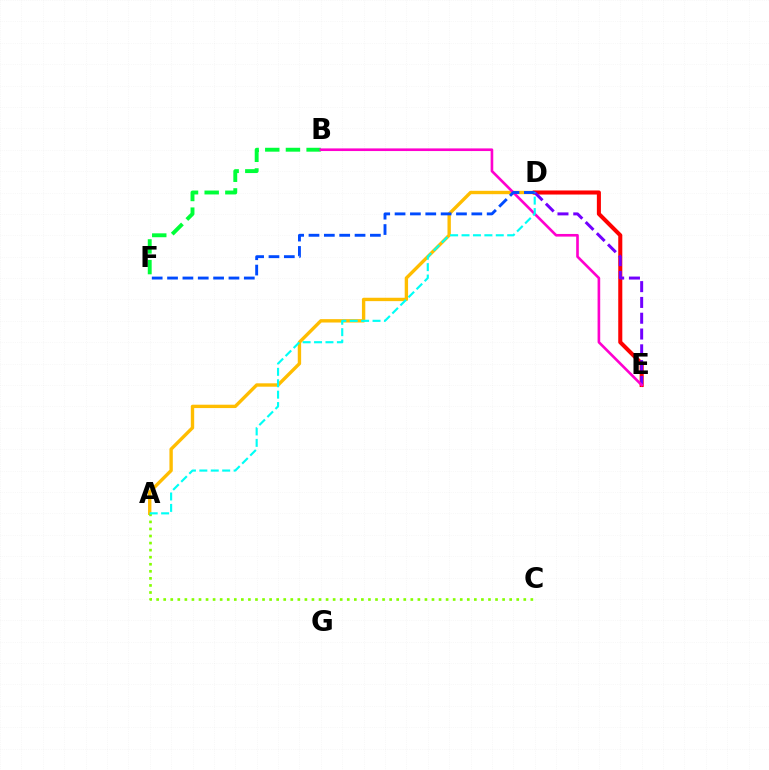{('A', 'D'): [{'color': '#ffbd00', 'line_style': 'solid', 'thickness': 2.43}, {'color': '#00fff6', 'line_style': 'dashed', 'thickness': 1.55}], ('B', 'F'): [{'color': '#00ff39', 'line_style': 'dashed', 'thickness': 2.81}], ('D', 'E'): [{'color': '#ff0000', 'line_style': 'solid', 'thickness': 2.92}, {'color': '#7200ff', 'line_style': 'dashed', 'thickness': 2.15}], ('A', 'C'): [{'color': '#84ff00', 'line_style': 'dotted', 'thickness': 1.92}], ('B', 'E'): [{'color': '#ff00cf', 'line_style': 'solid', 'thickness': 1.9}], ('D', 'F'): [{'color': '#004bff', 'line_style': 'dashed', 'thickness': 2.09}]}